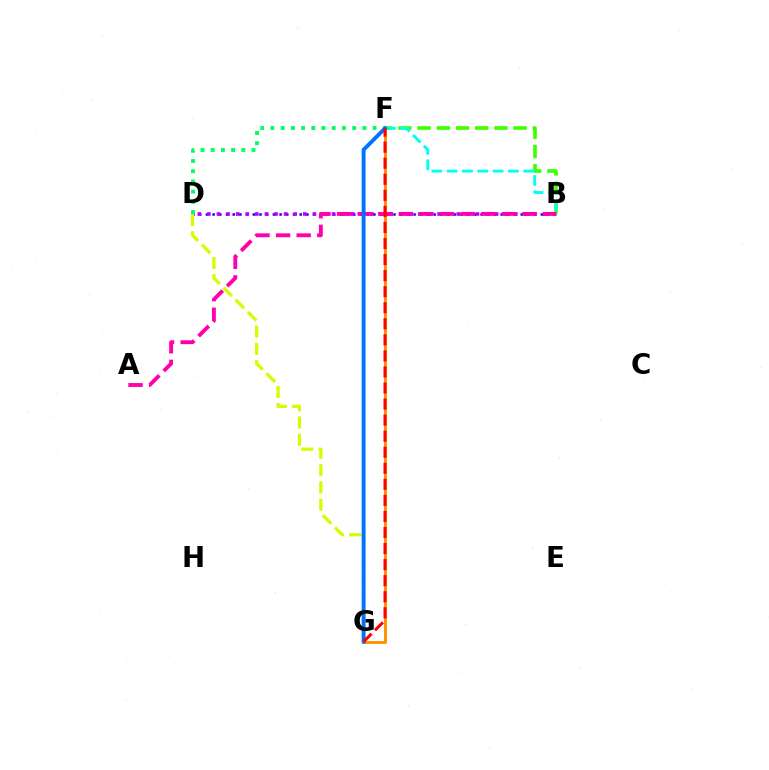{('F', 'G'): [{'color': '#ff9400', 'line_style': 'solid', 'thickness': 2.14}, {'color': '#0074ff', 'line_style': 'solid', 'thickness': 2.8}, {'color': '#ff0000', 'line_style': 'dashed', 'thickness': 2.18}], ('B', 'D'): [{'color': '#2500ff', 'line_style': 'dotted', 'thickness': 1.82}, {'color': '#b900ff', 'line_style': 'dotted', 'thickness': 2.61}], ('B', 'F'): [{'color': '#3dff00', 'line_style': 'dashed', 'thickness': 2.61}, {'color': '#00fff6', 'line_style': 'dashed', 'thickness': 2.08}], ('D', 'G'): [{'color': '#d1ff00', 'line_style': 'dashed', 'thickness': 2.35}], ('D', 'F'): [{'color': '#00ff5c', 'line_style': 'dotted', 'thickness': 2.78}], ('A', 'B'): [{'color': '#ff00ac', 'line_style': 'dashed', 'thickness': 2.8}]}